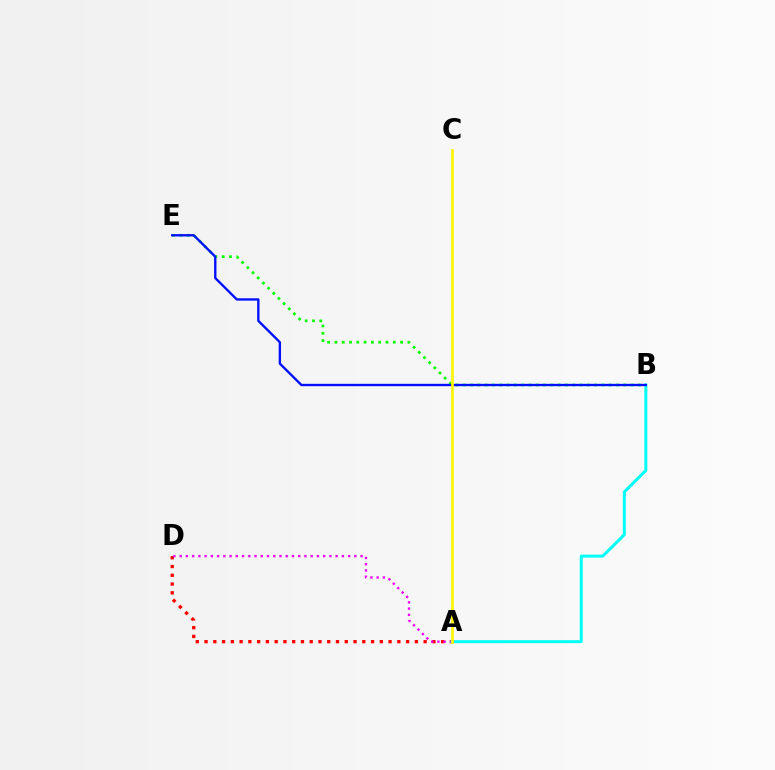{('A', 'D'): [{'color': '#ff0000', 'line_style': 'dotted', 'thickness': 2.38}, {'color': '#ee00ff', 'line_style': 'dotted', 'thickness': 1.7}], ('A', 'B'): [{'color': '#00fff6', 'line_style': 'solid', 'thickness': 2.16}], ('B', 'E'): [{'color': '#08ff00', 'line_style': 'dotted', 'thickness': 1.98}, {'color': '#0010ff', 'line_style': 'solid', 'thickness': 1.69}], ('A', 'C'): [{'color': '#fcf500', 'line_style': 'solid', 'thickness': 1.94}]}